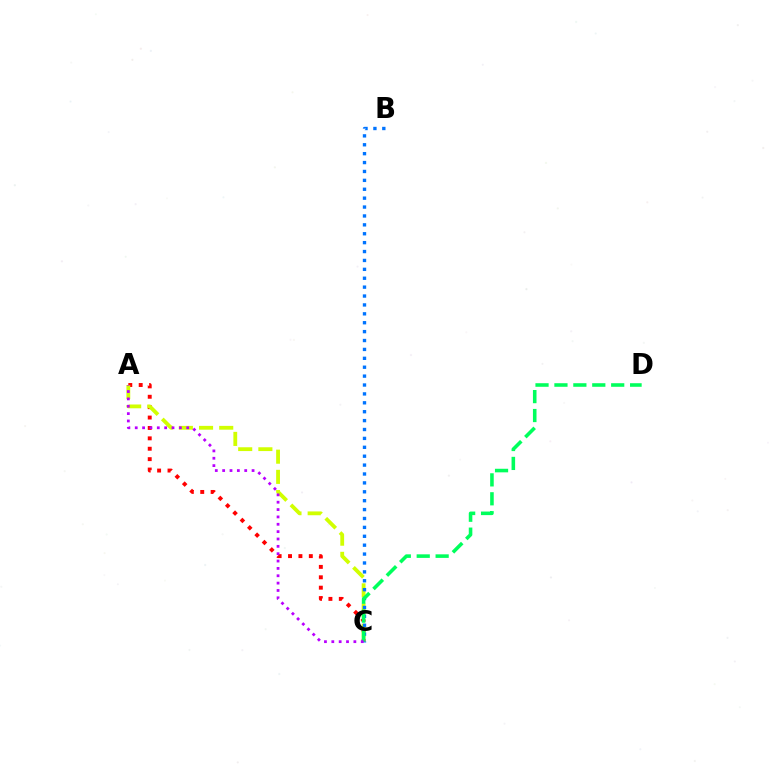{('A', 'C'): [{'color': '#ff0000', 'line_style': 'dotted', 'thickness': 2.82}, {'color': '#d1ff00', 'line_style': 'dashed', 'thickness': 2.74}, {'color': '#b900ff', 'line_style': 'dotted', 'thickness': 2.0}], ('B', 'C'): [{'color': '#0074ff', 'line_style': 'dotted', 'thickness': 2.42}], ('C', 'D'): [{'color': '#00ff5c', 'line_style': 'dashed', 'thickness': 2.57}]}